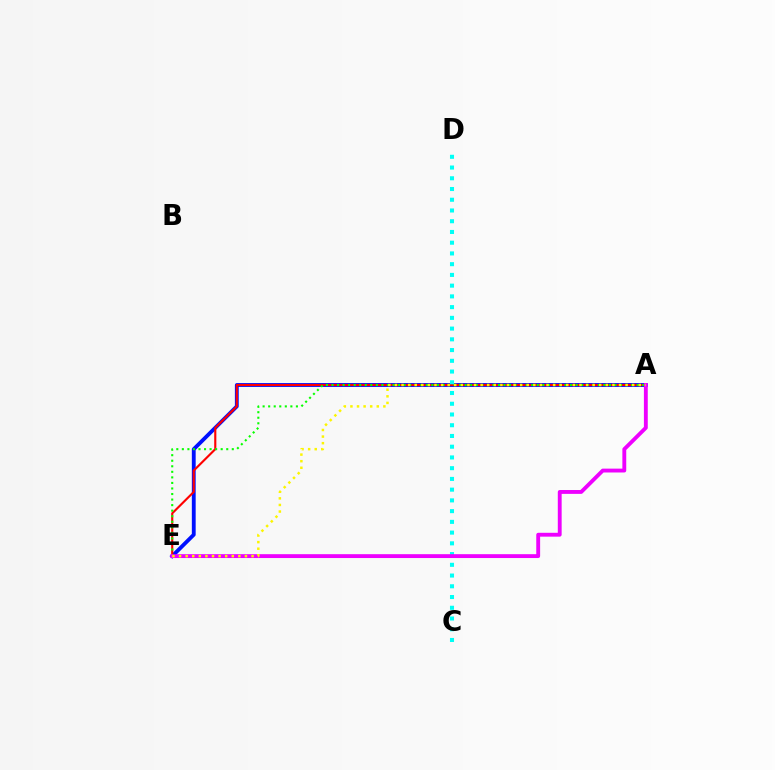{('A', 'E'): [{'color': '#0010ff', 'line_style': 'solid', 'thickness': 2.76}, {'color': '#ff0000', 'line_style': 'solid', 'thickness': 1.54}, {'color': '#08ff00', 'line_style': 'dotted', 'thickness': 1.51}, {'color': '#ee00ff', 'line_style': 'solid', 'thickness': 2.78}, {'color': '#fcf500', 'line_style': 'dotted', 'thickness': 1.79}], ('C', 'D'): [{'color': '#00fff6', 'line_style': 'dotted', 'thickness': 2.92}]}